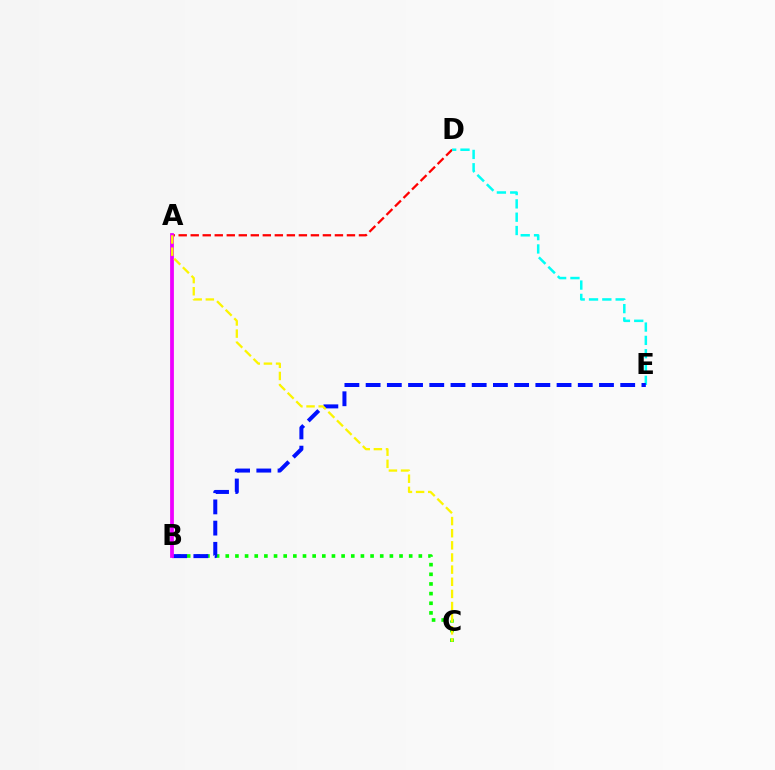{('A', 'D'): [{'color': '#ff0000', 'line_style': 'dashed', 'thickness': 1.63}], ('B', 'C'): [{'color': '#08ff00', 'line_style': 'dotted', 'thickness': 2.62}], ('D', 'E'): [{'color': '#00fff6', 'line_style': 'dashed', 'thickness': 1.81}], ('B', 'E'): [{'color': '#0010ff', 'line_style': 'dashed', 'thickness': 2.88}], ('A', 'B'): [{'color': '#ee00ff', 'line_style': 'solid', 'thickness': 2.72}], ('A', 'C'): [{'color': '#fcf500', 'line_style': 'dashed', 'thickness': 1.65}]}